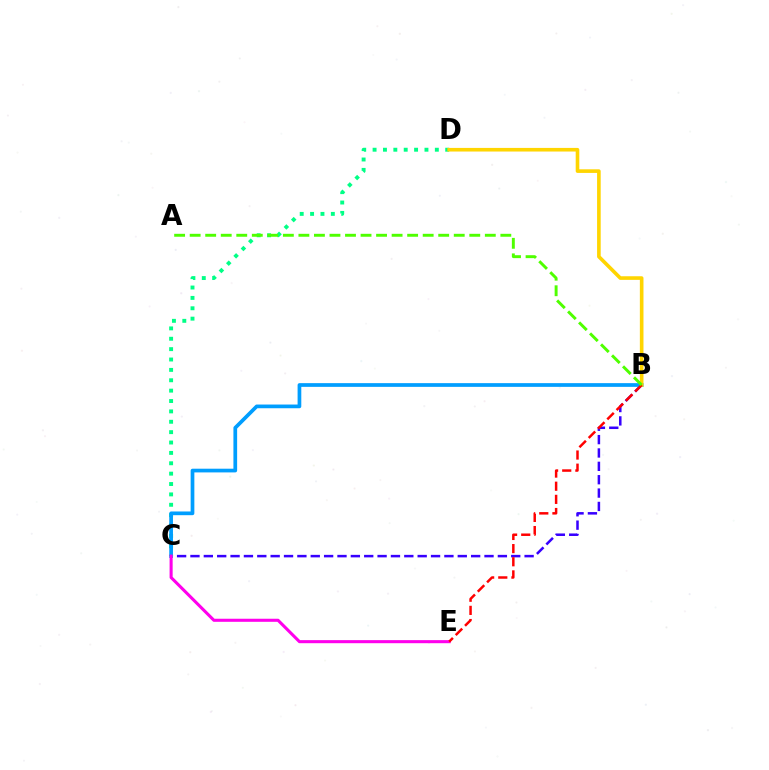{('C', 'D'): [{'color': '#00ff86', 'line_style': 'dotted', 'thickness': 2.82}], ('B', 'C'): [{'color': '#3700ff', 'line_style': 'dashed', 'thickness': 1.82}, {'color': '#009eff', 'line_style': 'solid', 'thickness': 2.67}], ('B', 'D'): [{'color': '#ffd500', 'line_style': 'solid', 'thickness': 2.61}], ('C', 'E'): [{'color': '#ff00ed', 'line_style': 'solid', 'thickness': 2.21}], ('B', 'E'): [{'color': '#ff0000', 'line_style': 'dashed', 'thickness': 1.79}], ('A', 'B'): [{'color': '#4fff00', 'line_style': 'dashed', 'thickness': 2.11}]}